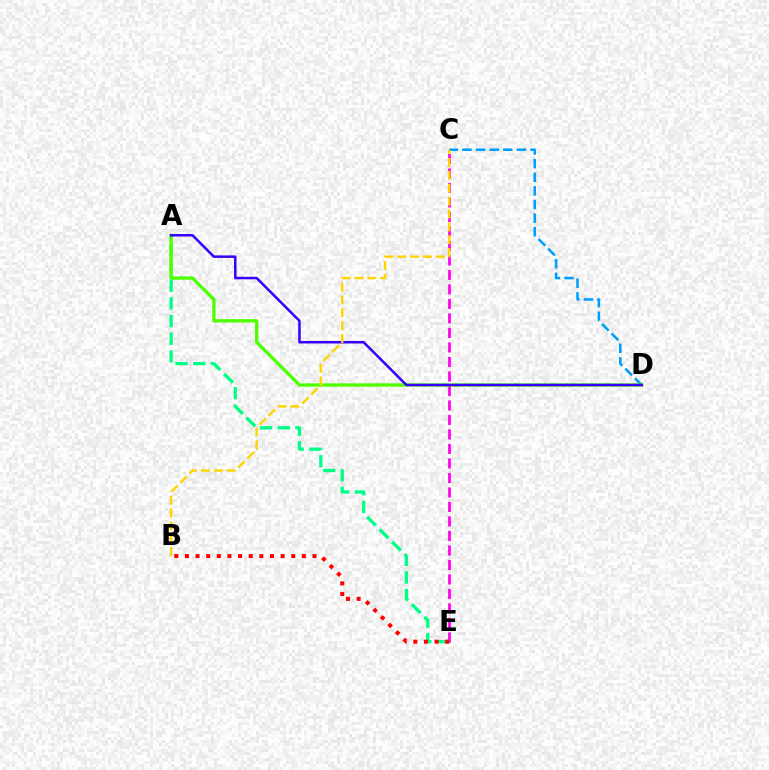{('C', 'D'): [{'color': '#009eff', 'line_style': 'dashed', 'thickness': 1.85}], ('C', 'E'): [{'color': '#ff00ed', 'line_style': 'dashed', 'thickness': 1.97}], ('A', 'E'): [{'color': '#00ff86', 'line_style': 'dashed', 'thickness': 2.4}], ('A', 'D'): [{'color': '#4fff00', 'line_style': 'solid', 'thickness': 2.39}, {'color': '#3700ff', 'line_style': 'solid', 'thickness': 1.81}], ('B', 'E'): [{'color': '#ff0000', 'line_style': 'dotted', 'thickness': 2.89}], ('B', 'C'): [{'color': '#ffd500', 'line_style': 'dashed', 'thickness': 1.75}]}